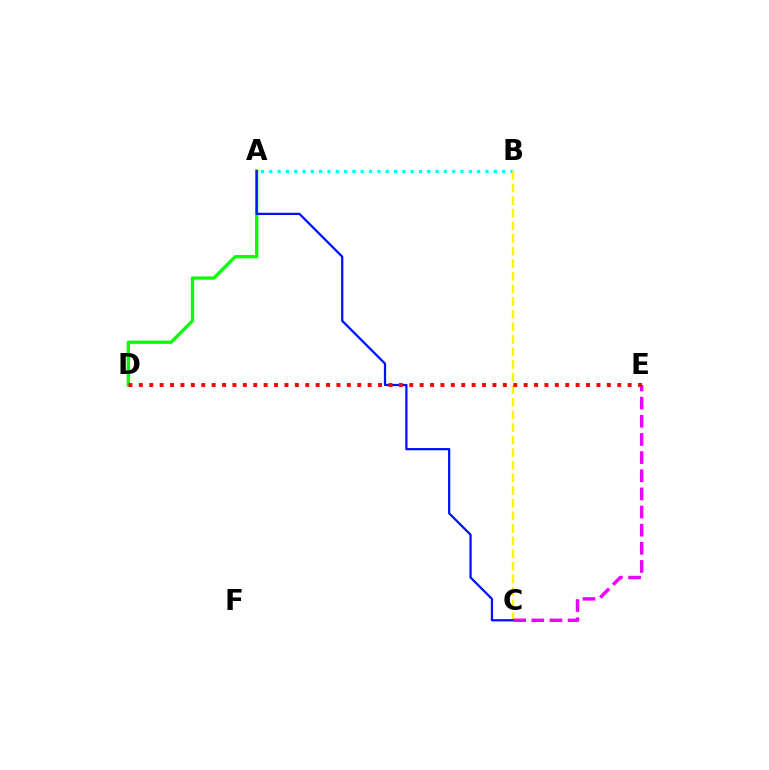{('A', 'B'): [{'color': '#00fff6', 'line_style': 'dotted', 'thickness': 2.26}], ('B', 'C'): [{'color': '#fcf500', 'line_style': 'dashed', 'thickness': 1.71}], ('A', 'D'): [{'color': '#08ff00', 'line_style': 'solid', 'thickness': 2.37}], ('A', 'C'): [{'color': '#0010ff', 'line_style': 'solid', 'thickness': 1.62}], ('C', 'E'): [{'color': '#ee00ff', 'line_style': 'dashed', 'thickness': 2.46}], ('D', 'E'): [{'color': '#ff0000', 'line_style': 'dotted', 'thickness': 2.83}]}